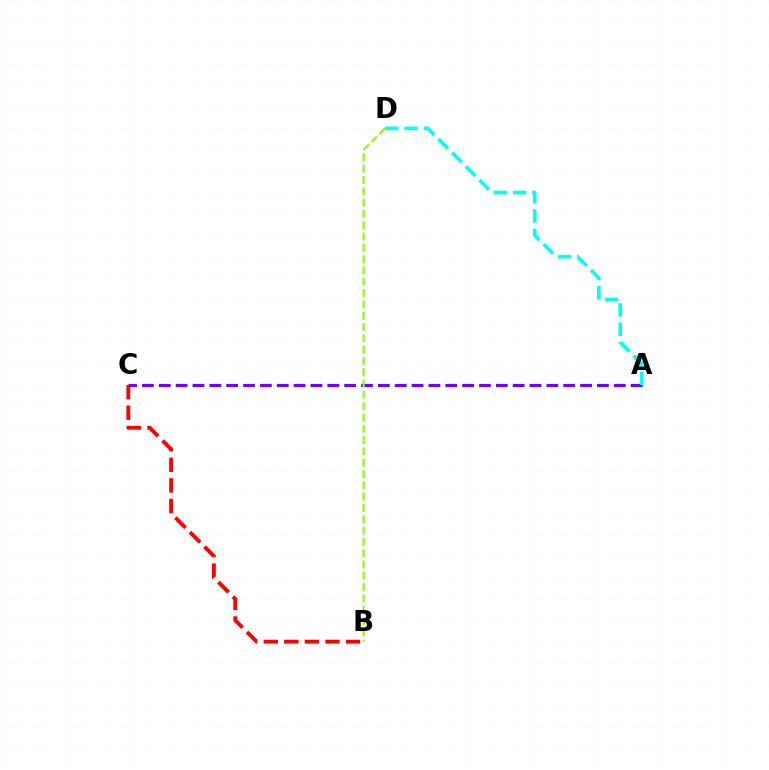{('A', 'C'): [{'color': '#7200ff', 'line_style': 'dashed', 'thickness': 2.29}], ('B', 'D'): [{'color': '#84ff00', 'line_style': 'dashed', 'thickness': 1.54}], ('A', 'D'): [{'color': '#00fff6', 'line_style': 'dashed', 'thickness': 2.62}], ('B', 'C'): [{'color': '#ff0000', 'line_style': 'dashed', 'thickness': 2.8}]}